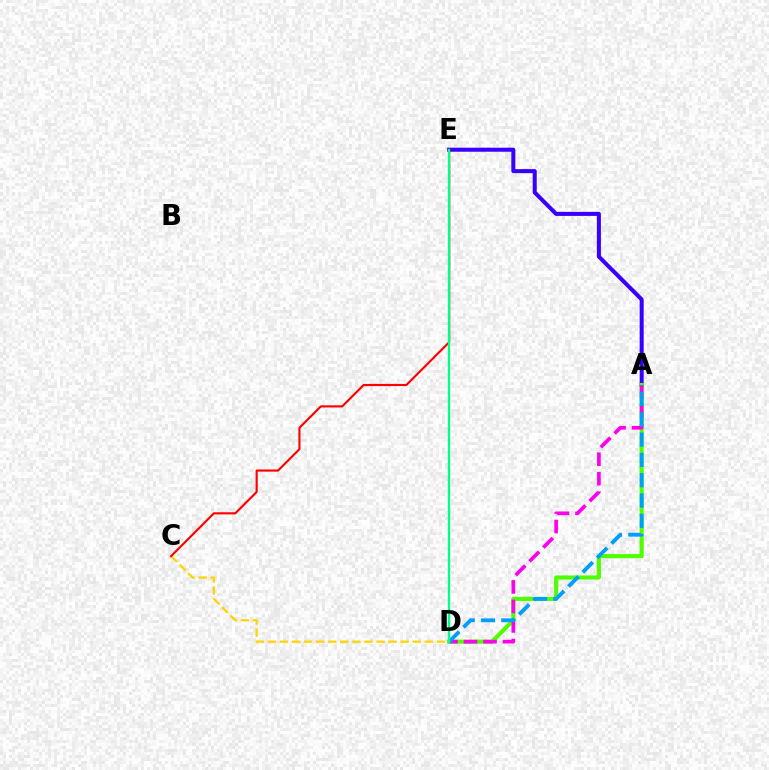{('A', 'E'): [{'color': '#3700ff', 'line_style': 'solid', 'thickness': 2.9}], ('A', 'D'): [{'color': '#4fff00', 'line_style': 'solid', 'thickness': 2.97}, {'color': '#ff00ed', 'line_style': 'dashed', 'thickness': 2.65}, {'color': '#009eff', 'line_style': 'dashed', 'thickness': 2.76}], ('C', 'D'): [{'color': '#ffd500', 'line_style': 'dashed', 'thickness': 1.64}], ('C', 'E'): [{'color': '#ff0000', 'line_style': 'solid', 'thickness': 1.54}], ('D', 'E'): [{'color': '#00ff86', 'line_style': 'solid', 'thickness': 1.66}]}